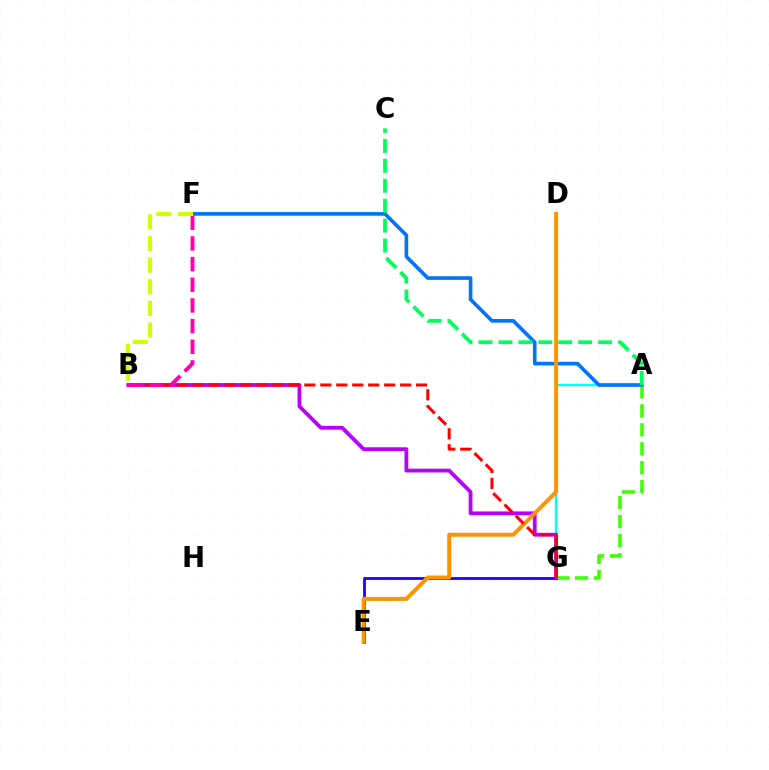{('A', 'G'): [{'color': '#3dff00', 'line_style': 'dashed', 'thickness': 2.58}, {'color': '#00fff6', 'line_style': 'solid', 'thickness': 1.73}], ('E', 'G'): [{'color': '#2500ff', 'line_style': 'solid', 'thickness': 2.04}], ('B', 'G'): [{'color': '#b900ff', 'line_style': 'solid', 'thickness': 2.74}, {'color': '#ff0000', 'line_style': 'dashed', 'thickness': 2.17}], ('A', 'F'): [{'color': '#0074ff', 'line_style': 'solid', 'thickness': 2.62}], ('D', 'E'): [{'color': '#ff9400', 'line_style': 'solid', 'thickness': 2.86}], ('B', 'F'): [{'color': '#ff00ac', 'line_style': 'dashed', 'thickness': 2.81}, {'color': '#d1ff00', 'line_style': 'dashed', 'thickness': 2.94}], ('A', 'C'): [{'color': '#00ff5c', 'line_style': 'dashed', 'thickness': 2.71}]}